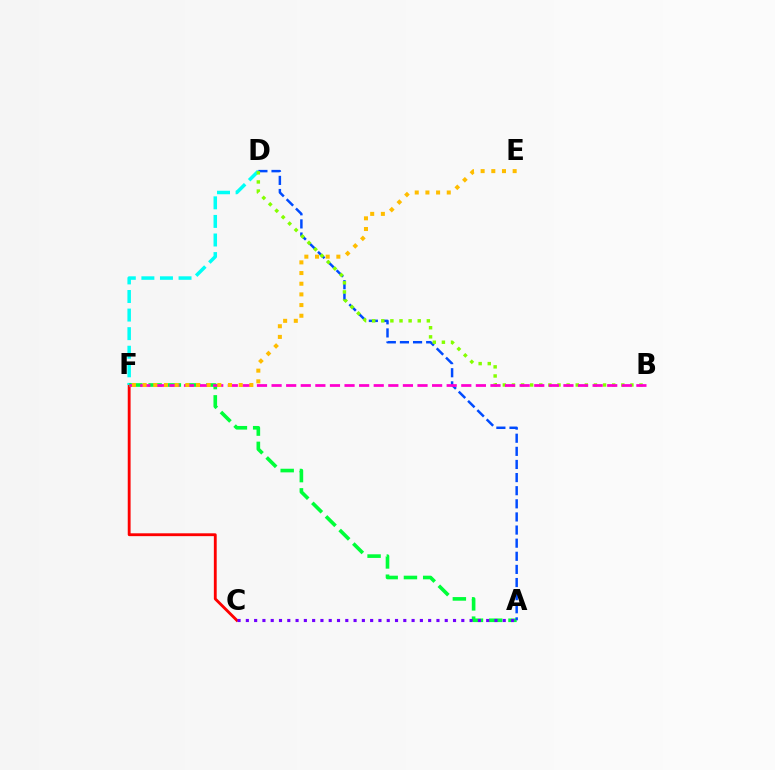{('C', 'F'): [{'color': '#ff0000', 'line_style': 'solid', 'thickness': 2.05}], ('D', 'F'): [{'color': '#00fff6', 'line_style': 'dashed', 'thickness': 2.52}], ('A', 'F'): [{'color': '#00ff39', 'line_style': 'dashed', 'thickness': 2.61}], ('A', 'D'): [{'color': '#004bff', 'line_style': 'dashed', 'thickness': 1.78}], ('B', 'D'): [{'color': '#84ff00', 'line_style': 'dotted', 'thickness': 2.48}], ('B', 'F'): [{'color': '#ff00cf', 'line_style': 'dashed', 'thickness': 1.98}], ('E', 'F'): [{'color': '#ffbd00', 'line_style': 'dotted', 'thickness': 2.9}], ('A', 'C'): [{'color': '#7200ff', 'line_style': 'dotted', 'thickness': 2.25}]}